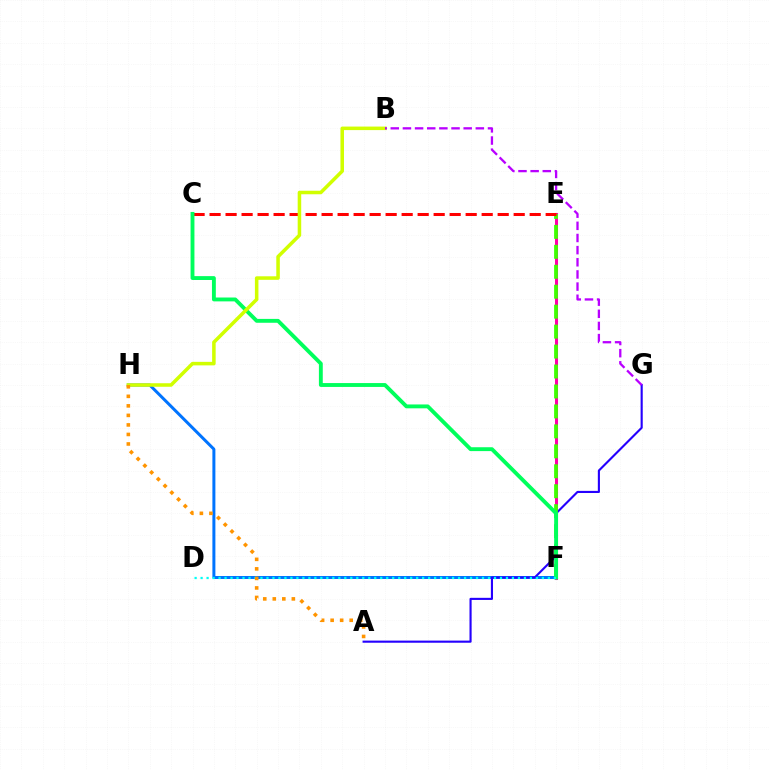{('F', 'H'): [{'color': '#0074ff', 'line_style': 'solid', 'thickness': 2.16}], ('E', 'F'): [{'color': '#ff00ac', 'line_style': 'solid', 'thickness': 2.19}, {'color': '#3dff00', 'line_style': 'dashed', 'thickness': 2.71}], ('A', 'G'): [{'color': '#2500ff', 'line_style': 'solid', 'thickness': 1.53}], ('C', 'E'): [{'color': '#ff0000', 'line_style': 'dashed', 'thickness': 2.17}], ('C', 'F'): [{'color': '#00ff5c', 'line_style': 'solid', 'thickness': 2.79}], ('B', 'H'): [{'color': '#d1ff00', 'line_style': 'solid', 'thickness': 2.54}], ('D', 'F'): [{'color': '#00fff6', 'line_style': 'dotted', 'thickness': 1.63}], ('A', 'H'): [{'color': '#ff9400', 'line_style': 'dotted', 'thickness': 2.59}], ('B', 'G'): [{'color': '#b900ff', 'line_style': 'dashed', 'thickness': 1.65}]}